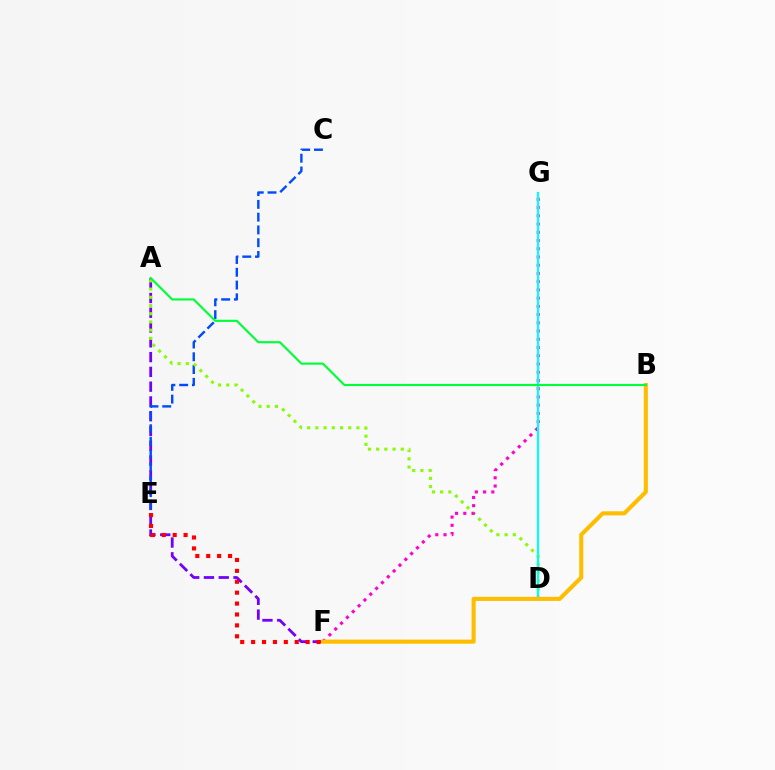{('A', 'F'): [{'color': '#7200ff', 'line_style': 'dashed', 'thickness': 2.01}], ('C', 'E'): [{'color': '#004bff', 'line_style': 'dashed', 'thickness': 1.74}], ('A', 'D'): [{'color': '#84ff00', 'line_style': 'dotted', 'thickness': 2.23}], ('F', 'G'): [{'color': '#ff00cf', 'line_style': 'dotted', 'thickness': 2.24}], ('D', 'G'): [{'color': '#00fff6', 'line_style': 'solid', 'thickness': 1.58}], ('B', 'F'): [{'color': '#ffbd00', 'line_style': 'solid', 'thickness': 2.94}], ('E', 'F'): [{'color': '#ff0000', 'line_style': 'dotted', 'thickness': 2.96}], ('A', 'B'): [{'color': '#00ff39', 'line_style': 'solid', 'thickness': 1.54}]}